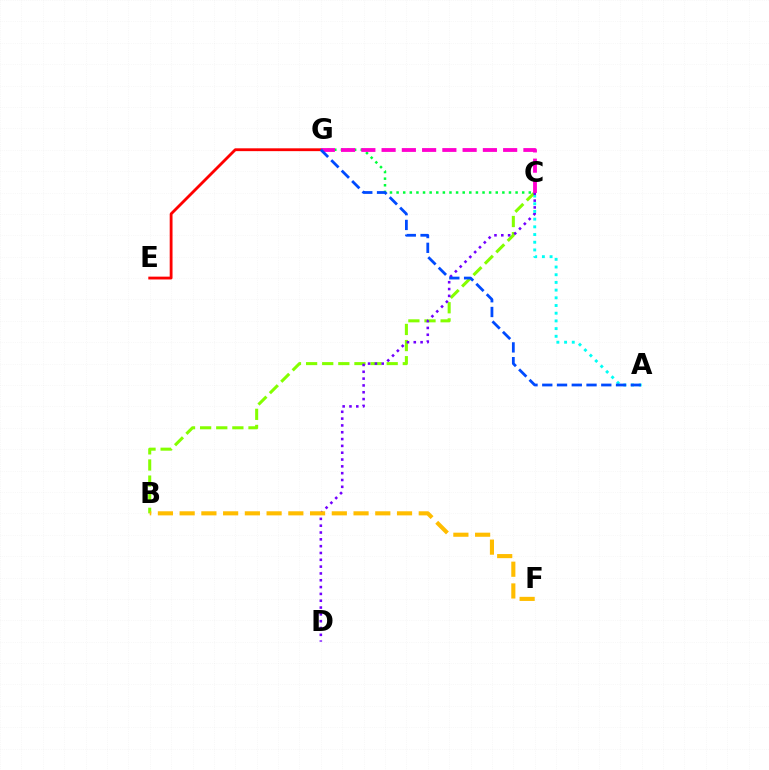{('C', 'G'): [{'color': '#00ff39', 'line_style': 'dotted', 'thickness': 1.8}, {'color': '#ff00cf', 'line_style': 'dashed', 'thickness': 2.75}], ('A', 'C'): [{'color': '#00fff6', 'line_style': 'dotted', 'thickness': 2.09}], ('B', 'C'): [{'color': '#84ff00', 'line_style': 'dashed', 'thickness': 2.19}], ('C', 'D'): [{'color': '#7200ff', 'line_style': 'dotted', 'thickness': 1.85}], ('E', 'G'): [{'color': '#ff0000', 'line_style': 'solid', 'thickness': 2.04}], ('A', 'G'): [{'color': '#004bff', 'line_style': 'dashed', 'thickness': 2.0}], ('B', 'F'): [{'color': '#ffbd00', 'line_style': 'dashed', 'thickness': 2.95}]}